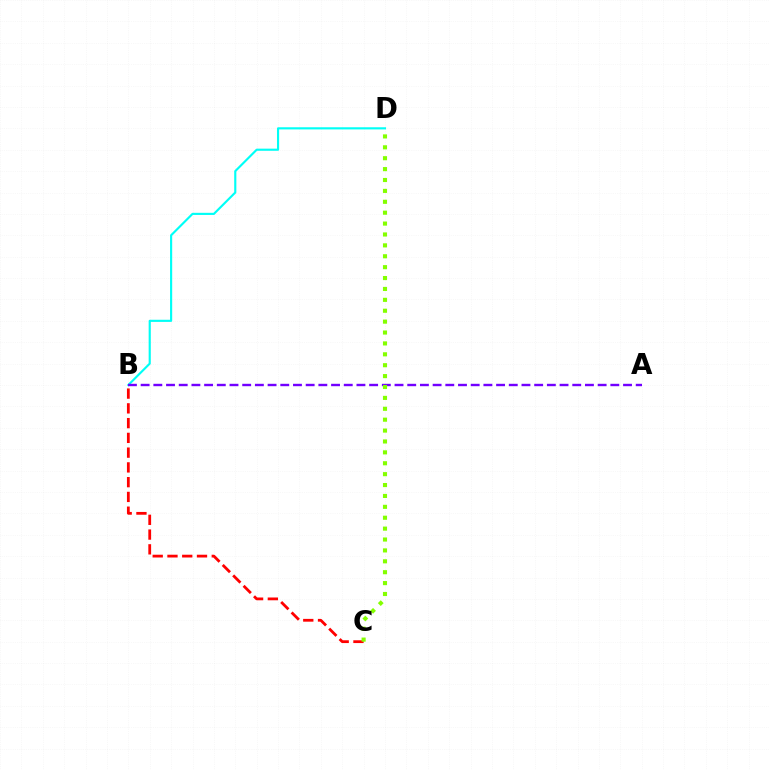{('B', 'D'): [{'color': '#00fff6', 'line_style': 'solid', 'thickness': 1.54}], ('B', 'C'): [{'color': '#ff0000', 'line_style': 'dashed', 'thickness': 2.01}], ('A', 'B'): [{'color': '#7200ff', 'line_style': 'dashed', 'thickness': 1.72}], ('C', 'D'): [{'color': '#84ff00', 'line_style': 'dotted', 'thickness': 2.96}]}